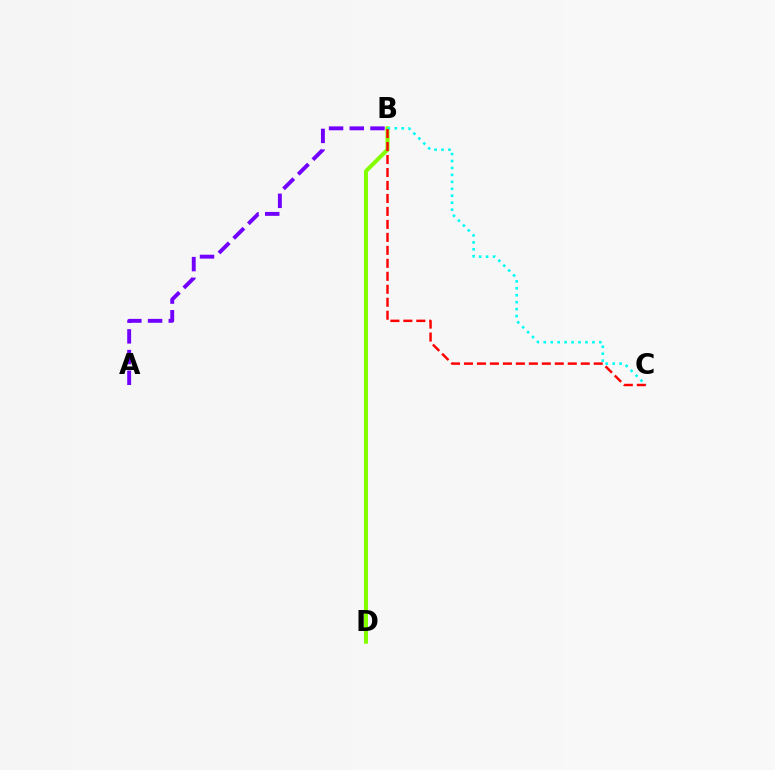{('B', 'D'): [{'color': '#84ff00', 'line_style': 'solid', 'thickness': 2.91}], ('A', 'B'): [{'color': '#7200ff', 'line_style': 'dashed', 'thickness': 2.81}], ('B', 'C'): [{'color': '#00fff6', 'line_style': 'dotted', 'thickness': 1.89}, {'color': '#ff0000', 'line_style': 'dashed', 'thickness': 1.76}]}